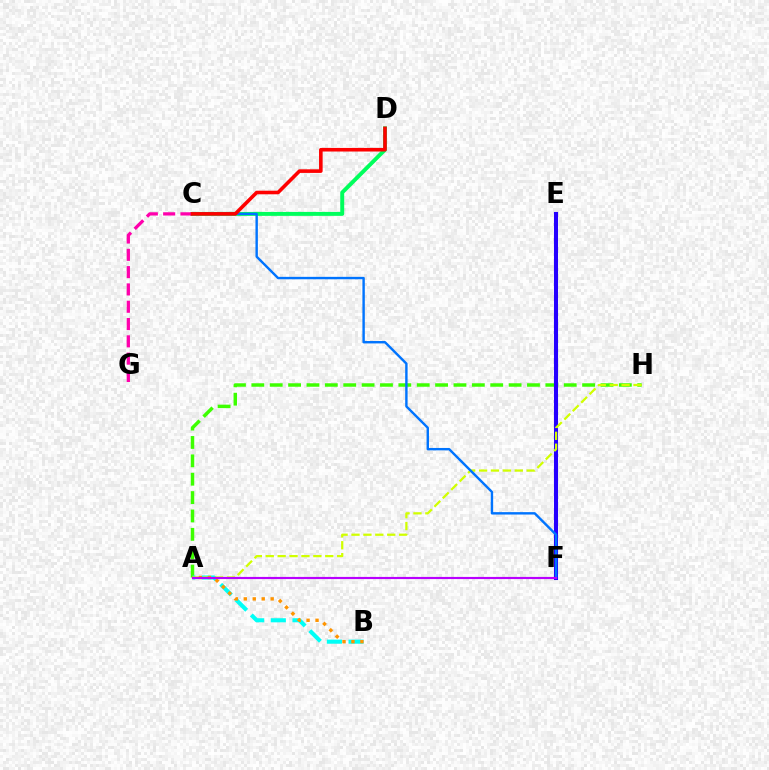{('A', 'H'): [{'color': '#3dff00', 'line_style': 'dashed', 'thickness': 2.5}, {'color': '#d1ff00', 'line_style': 'dashed', 'thickness': 1.62}], ('C', 'D'): [{'color': '#00ff5c', 'line_style': 'solid', 'thickness': 2.84}, {'color': '#ff0000', 'line_style': 'solid', 'thickness': 2.59}], ('E', 'F'): [{'color': '#2500ff', 'line_style': 'solid', 'thickness': 2.93}], ('A', 'B'): [{'color': '#00fff6', 'line_style': 'dashed', 'thickness': 2.94}, {'color': '#ff9400', 'line_style': 'dotted', 'thickness': 2.43}], ('C', 'G'): [{'color': '#ff00ac', 'line_style': 'dashed', 'thickness': 2.35}], ('C', 'F'): [{'color': '#0074ff', 'line_style': 'solid', 'thickness': 1.74}], ('A', 'F'): [{'color': '#b900ff', 'line_style': 'solid', 'thickness': 1.55}]}